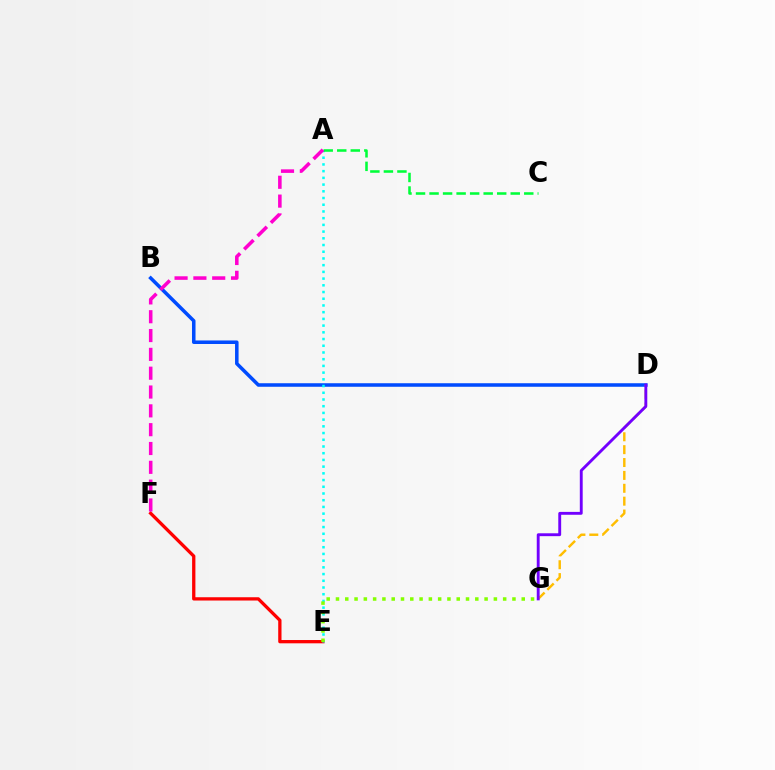{('B', 'D'): [{'color': '#004bff', 'line_style': 'solid', 'thickness': 2.54}], ('E', 'F'): [{'color': '#ff0000', 'line_style': 'solid', 'thickness': 2.37}], ('A', 'E'): [{'color': '#00fff6', 'line_style': 'dotted', 'thickness': 1.82}], ('D', 'G'): [{'color': '#ffbd00', 'line_style': 'dashed', 'thickness': 1.75}, {'color': '#7200ff', 'line_style': 'solid', 'thickness': 2.07}], ('A', 'C'): [{'color': '#00ff39', 'line_style': 'dashed', 'thickness': 1.84}], ('E', 'G'): [{'color': '#84ff00', 'line_style': 'dotted', 'thickness': 2.52}], ('A', 'F'): [{'color': '#ff00cf', 'line_style': 'dashed', 'thickness': 2.56}]}